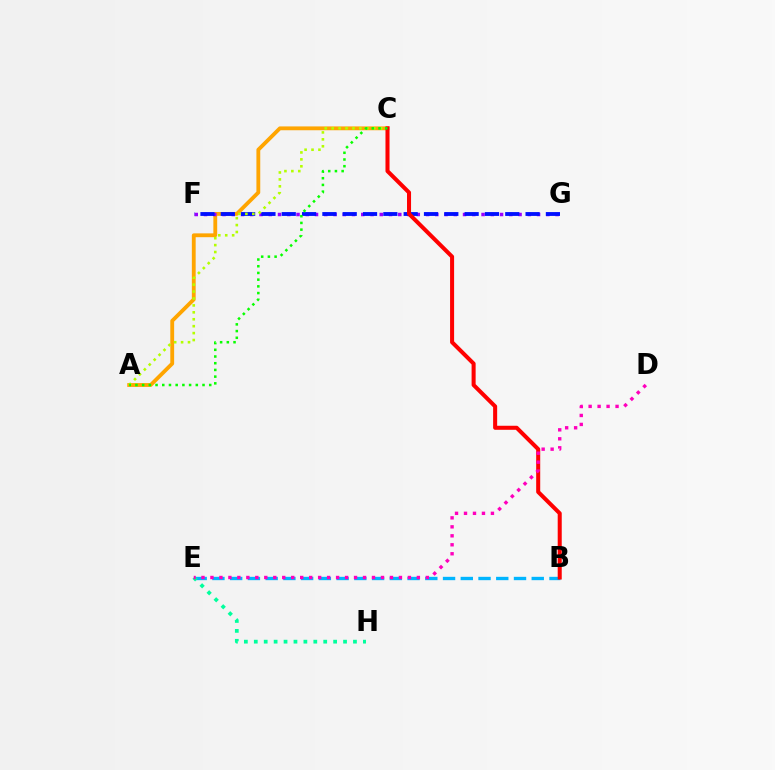{('A', 'C'): [{'color': '#ffa500', 'line_style': 'solid', 'thickness': 2.76}, {'color': '#b3ff00', 'line_style': 'dotted', 'thickness': 1.88}, {'color': '#08ff00', 'line_style': 'dotted', 'thickness': 1.82}], ('F', 'G'): [{'color': '#9b00ff', 'line_style': 'dotted', 'thickness': 2.51}, {'color': '#0010ff', 'line_style': 'dashed', 'thickness': 2.76}], ('B', 'E'): [{'color': '#00b5ff', 'line_style': 'dashed', 'thickness': 2.41}], ('B', 'C'): [{'color': '#ff0000', 'line_style': 'solid', 'thickness': 2.91}], ('E', 'H'): [{'color': '#00ff9d', 'line_style': 'dotted', 'thickness': 2.69}], ('D', 'E'): [{'color': '#ff00bd', 'line_style': 'dotted', 'thickness': 2.44}]}